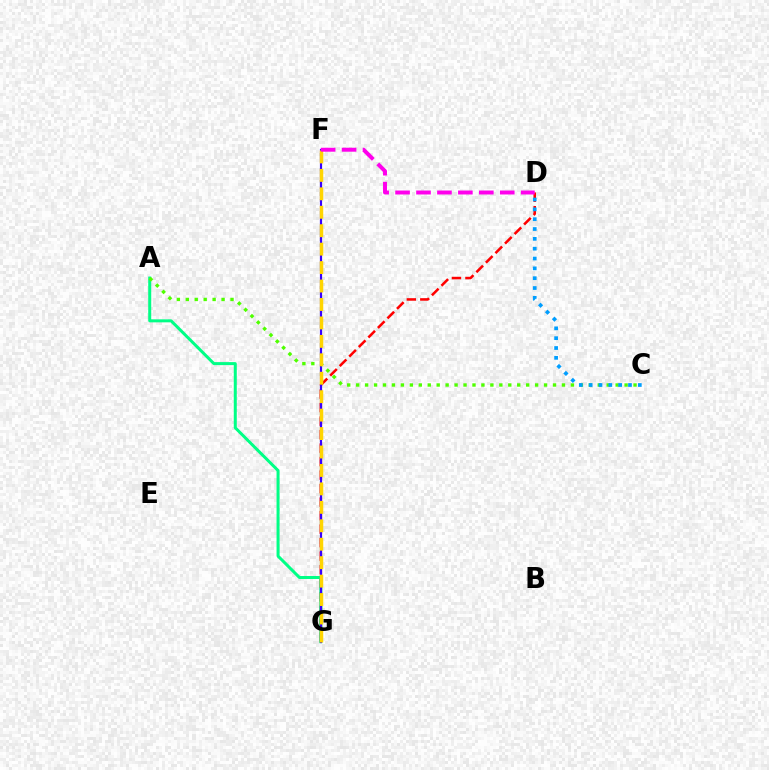{('D', 'G'): [{'color': '#ff0000', 'line_style': 'dashed', 'thickness': 1.83}], ('A', 'G'): [{'color': '#00ff86', 'line_style': 'solid', 'thickness': 2.17}], ('F', 'G'): [{'color': '#3700ff', 'line_style': 'solid', 'thickness': 1.57}, {'color': '#ffd500', 'line_style': 'dashed', 'thickness': 2.51}], ('A', 'C'): [{'color': '#4fff00', 'line_style': 'dotted', 'thickness': 2.43}], ('D', 'F'): [{'color': '#ff00ed', 'line_style': 'dashed', 'thickness': 2.84}], ('C', 'D'): [{'color': '#009eff', 'line_style': 'dotted', 'thickness': 2.67}]}